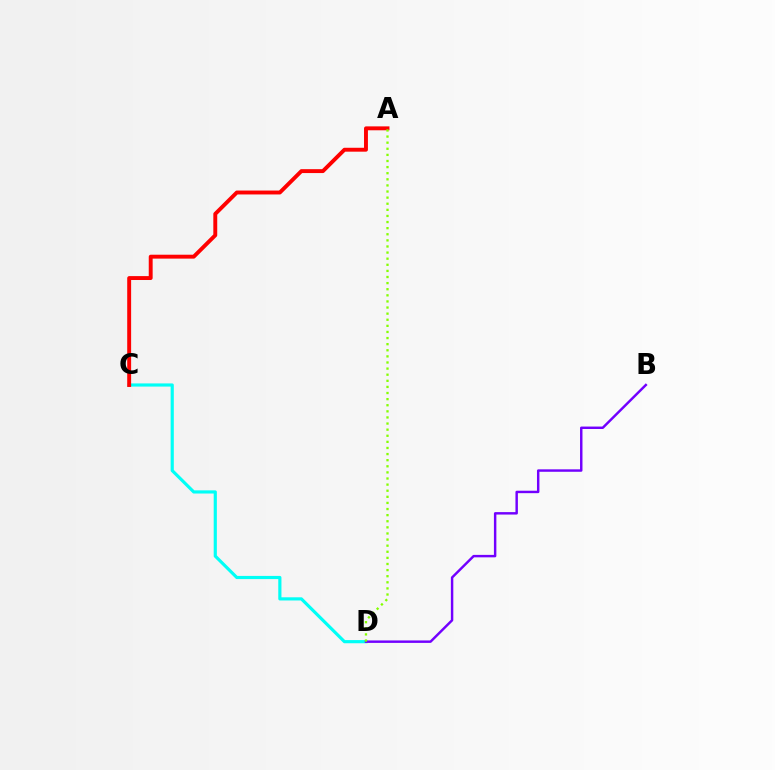{('C', 'D'): [{'color': '#00fff6', 'line_style': 'solid', 'thickness': 2.28}], ('B', 'D'): [{'color': '#7200ff', 'line_style': 'solid', 'thickness': 1.76}], ('A', 'C'): [{'color': '#ff0000', 'line_style': 'solid', 'thickness': 2.81}], ('A', 'D'): [{'color': '#84ff00', 'line_style': 'dotted', 'thickness': 1.66}]}